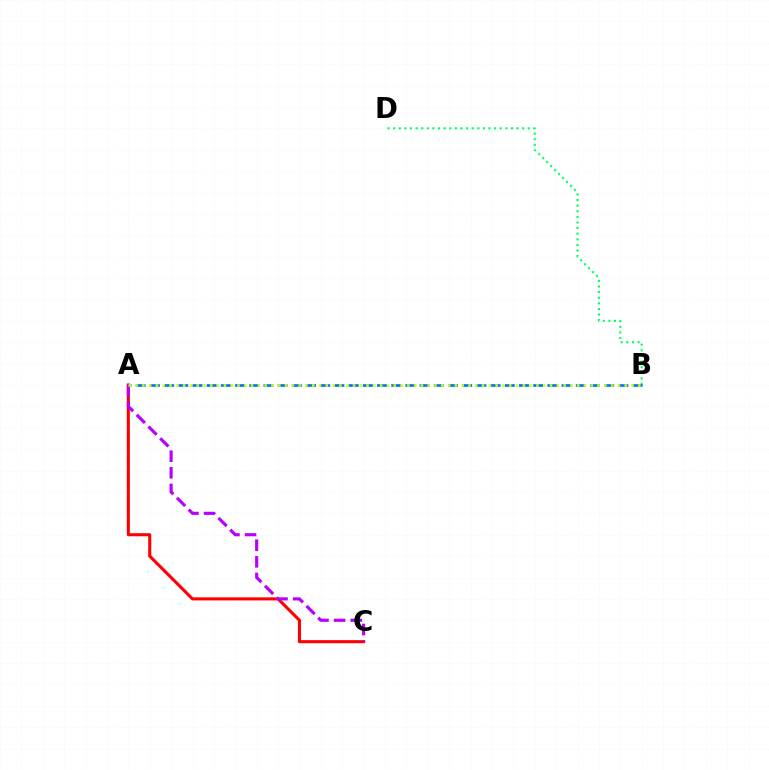{('B', 'D'): [{'color': '#00ff5c', 'line_style': 'dotted', 'thickness': 1.52}], ('A', 'C'): [{'color': '#ff0000', 'line_style': 'solid', 'thickness': 2.21}, {'color': '#b900ff', 'line_style': 'dashed', 'thickness': 2.26}], ('A', 'B'): [{'color': '#0074ff', 'line_style': 'dashed', 'thickness': 1.93}, {'color': '#d1ff00', 'line_style': 'dotted', 'thickness': 1.85}]}